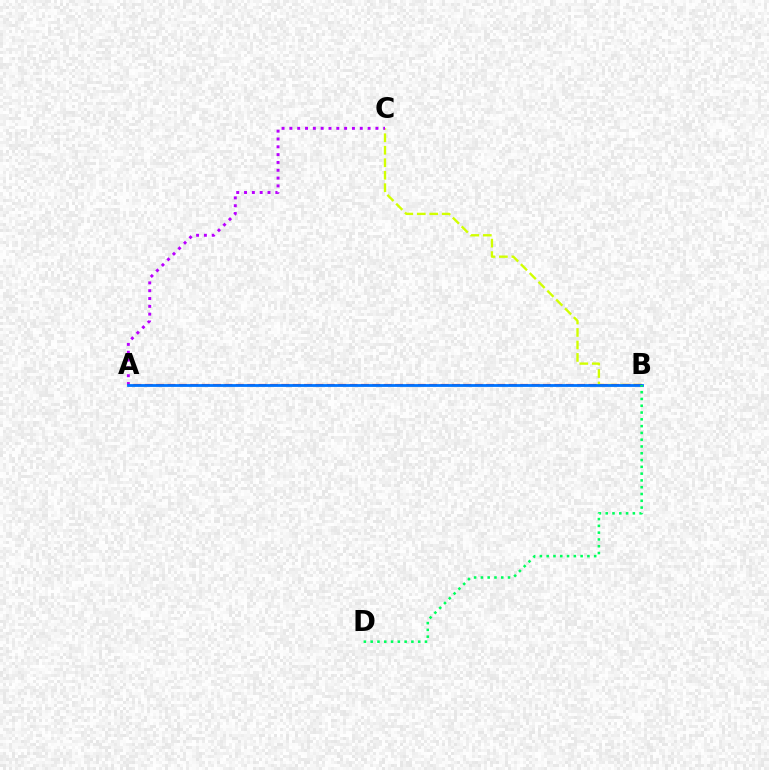{('B', 'C'): [{'color': '#d1ff00', 'line_style': 'dashed', 'thickness': 1.7}], ('A', 'C'): [{'color': '#b900ff', 'line_style': 'dotted', 'thickness': 2.13}], ('A', 'B'): [{'color': '#ff0000', 'line_style': 'dashed', 'thickness': 1.55}, {'color': '#0074ff', 'line_style': 'solid', 'thickness': 2.01}], ('B', 'D'): [{'color': '#00ff5c', 'line_style': 'dotted', 'thickness': 1.84}]}